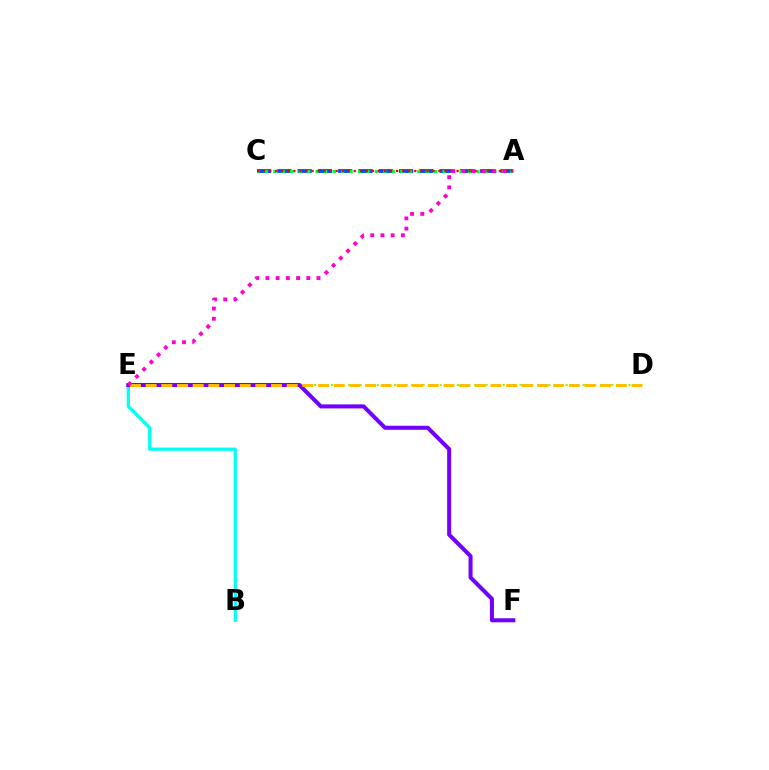{('D', 'E'): [{'color': '#84ff00', 'line_style': 'dotted', 'thickness': 1.55}, {'color': '#ffbd00', 'line_style': 'dashed', 'thickness': 2.13}], ('A', 'C'): [{'color': '#004bff', 'line_style': 'dashed', 'thickness': 2.76}, {'color': '#00ff39', 'line_style': 'dotted', 'thickness': 2.3}, {'color': '#ff0000', 'line_style': 'dotted', 'thickness': 1.64}], ('B', 'E'): [{'color': '#00fff6', 'line_style': 'solid', 'thickness': 2.34}], ('E', 'F'): [{'color': '#7200ff', 'line_style': 'solid', 'thickness': 2.9}], ('A', 'E'): [{'color': '#ff00cf', 'line_style': 'dotted', 'thickness': 2.77}]}